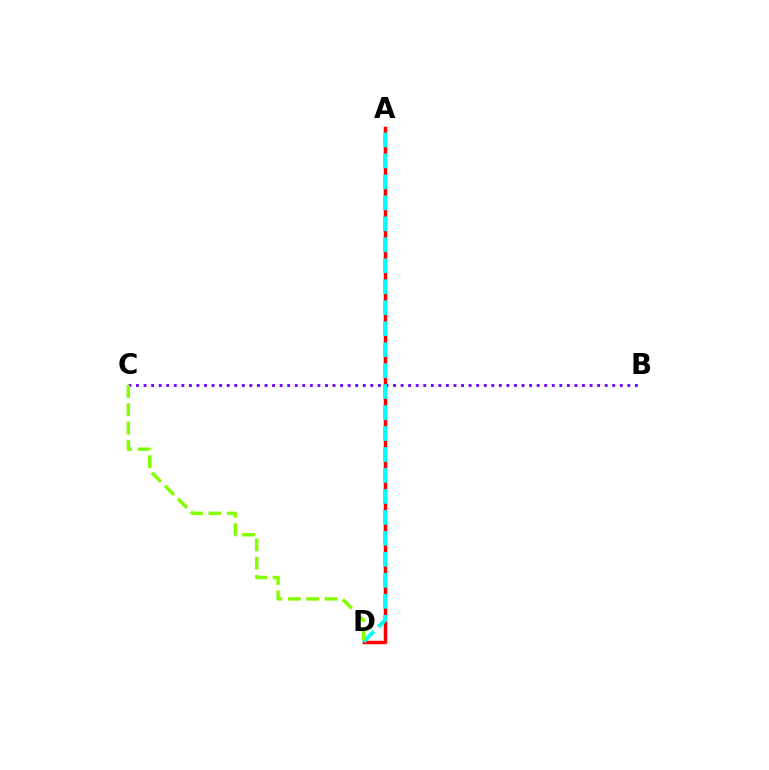{('A', 'D'): [{'color': '#ff0000', 'line_style': 'solid', 'thickness': 2.5}, {'color': '#00fff6', 'line_style': 'dashed', 'thickness': 2.85}], ('B', 'C'): [{'color': '#7200ff', 'line_style': 'dotted', 'thickness': 2.05}], ('C', 'D'): [{'color': '#84ff00', 'line_style': 'dashed', 'thickness': 2.49}]}